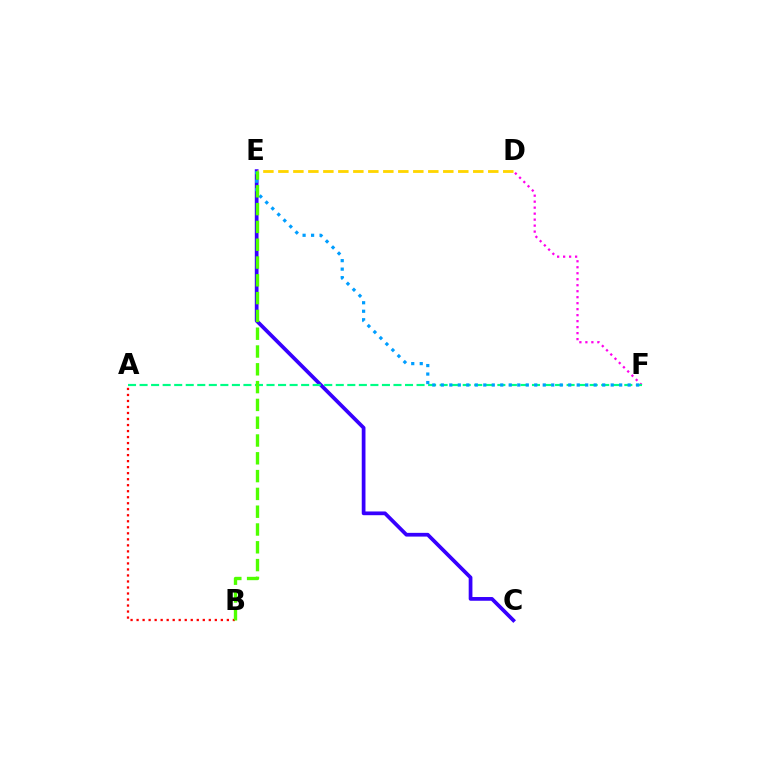{('D', 'F'): [{'color': '#ff00ed', 'line_style': 'dotted', 'thickness': 1.63}], ('C', 'E'): [{'color': '#3700ff', 'line_style': 'solid', 'thickness': 2.69}], ('A', 'B'): [{'color': '#ff0000', 'line_style': 'dotted', 'thickness': 1.63}], ('A', 'F'): [{'color': '#00ff86', 'line_style': 'dashed', 'thickness': 1.57}], ('E', 'F'): [{'color': '#009eff', 'line_style': 'dotted', 'thickness': 2.31}], ('D', 'E'): [{'color': '#ffd500', 'line_style': 'dashed', 'thickness': 2.04}], ('B', 'E'): [{'color': '#4fff00', 'line_style': 'dashed', 'thickness': 2.42}]}